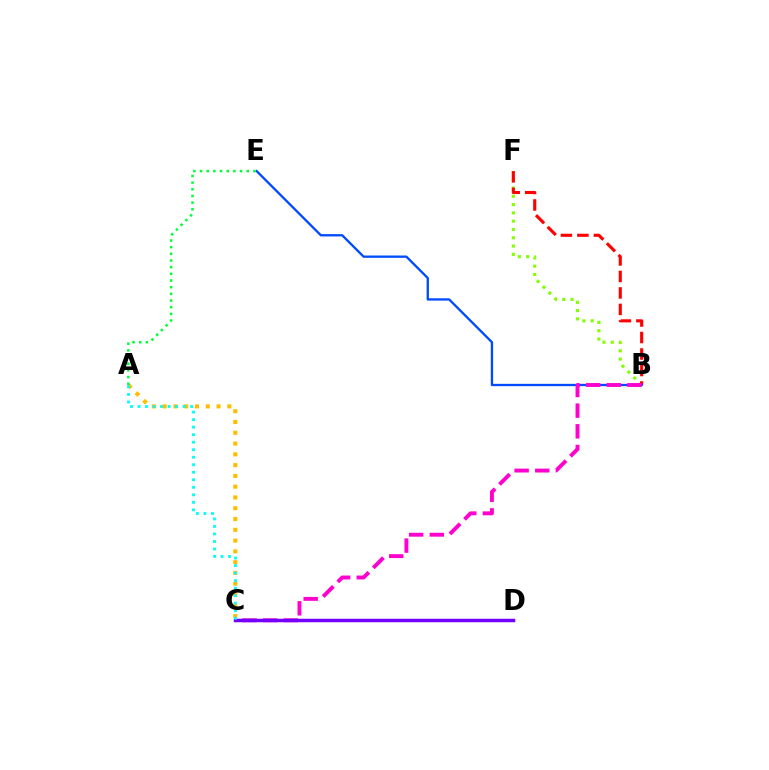{('B', 'F'): [{'color': '#84ff00', 'line_style': 'dotted', 'thickness': 2.25}, {'color': '#ff0000', 'line_style': 'dashed', 'thickness': 2.24}], ('A', 'C'): [{'color': '#ffbd00', 'line_style': 'dotted', 'thickness': 2.93}, {'color': '#00fff6', 'line_style': 'dotted', 'thickness': 2.04}], ('B', 'E'): [{'color': '#004bff', 'line_style': 'solid', 'thickness': 1.67}], ('A', 'E'): [{'color': '#00ff39', 'line_style': 'dotted', 'thickness': 1.81}], ('B', 'C'): [{'color': '#ff00cf', 'line_style': 'dashed', 'thickness': 2.81}], ('C', 'D'): [{'color': '#7200ff', 'line_style': 'solid', 'thickness': 2.51}]}